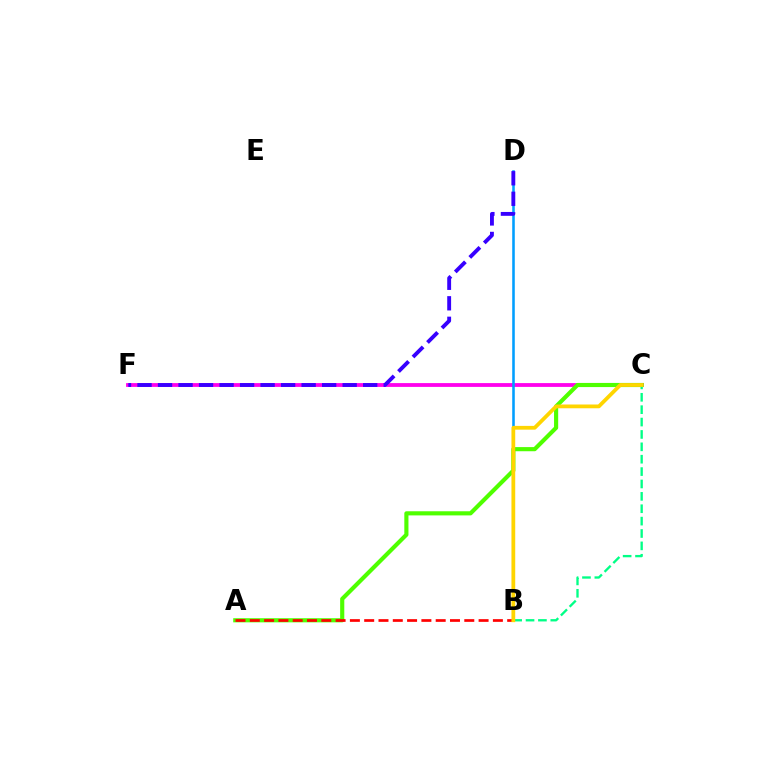{('C', 'F'): [{'color': '#ff00ed', 'line_style': 'solid', 'thickness': 2.74}], ('A', 'C'): [{'color': '#4fff00', 'line_style': 'solid', 'thickness': 2.98}], ('B', 'D'): [{'color': '#009eff', 'line_style': 'solid', 'thickness': 1.84}], ('A', 'B'): [{'color': '#ff0000', 'line_style': 'dashed', 'thickness': 1.94}], ('D', 'F'): [{'color': '#3700ff', 'line_style': 'dashed', 'thickness': 2.79}], ('B', 'C'): [{'color': '#00ff86', 'line_style': 'dashed', 'thickness': 1.68}, {'color': '#ffd500', 'line_style': 'solid', 'thickness': 2.72}]}